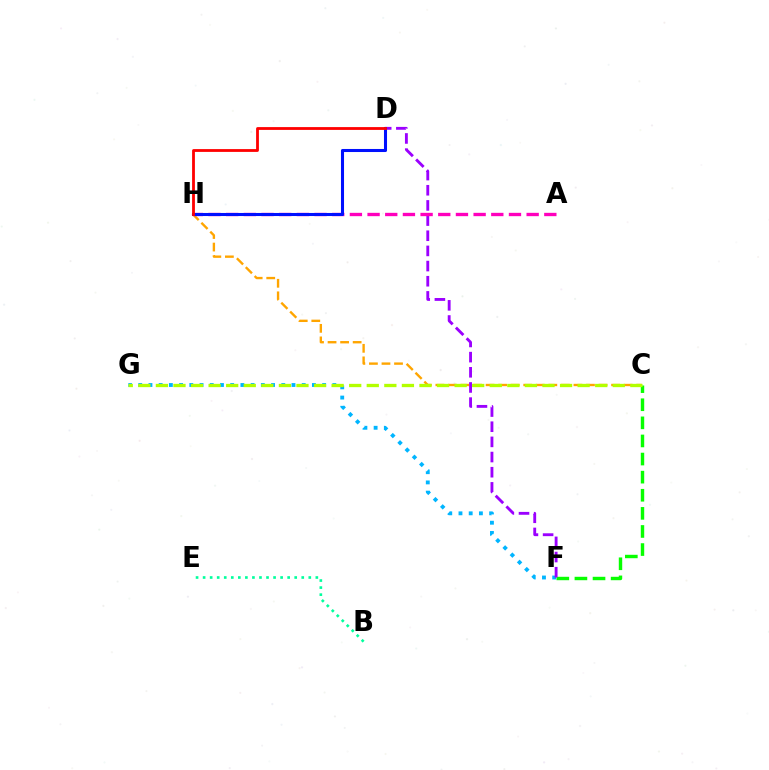{('C', 'F'): [{'color': '#08ff00', 'line_style': 'dashed', 'thickness': 2.46}], ('C', 'H'): [{'color': '#ffa500', 'line_style': 'dashed', 'thickness': 1.71}], ('F', 'G'): [{'color': '#00b5ff', 'line_style': 'dotted', 'thickness': 2.78}], ('C', 'G'): [{'color': '#b3ff00', 'line_style': 'dashed', 'thickness': 2.39}], ('D', 'F'): [{'color': '#9b00ff', 'line_style': 'dashed', 'thickness': 2.06}], ('A', 'H'): [{'color': '#ff00bd', 'line_style': 'dashed', 'thickness': 2.4}], ('D', 'H'): [{'color': '#0010ff', 'line_style': 'solid', 'thickness': 2.2}, {'color': '#ff0000', 'line_style': 'solid', 'thickness': 2.02}], ('B', 'E'): [{'color': '#00ff9d', 'line_style': 'dotted', 'thickness': 1.91}]}